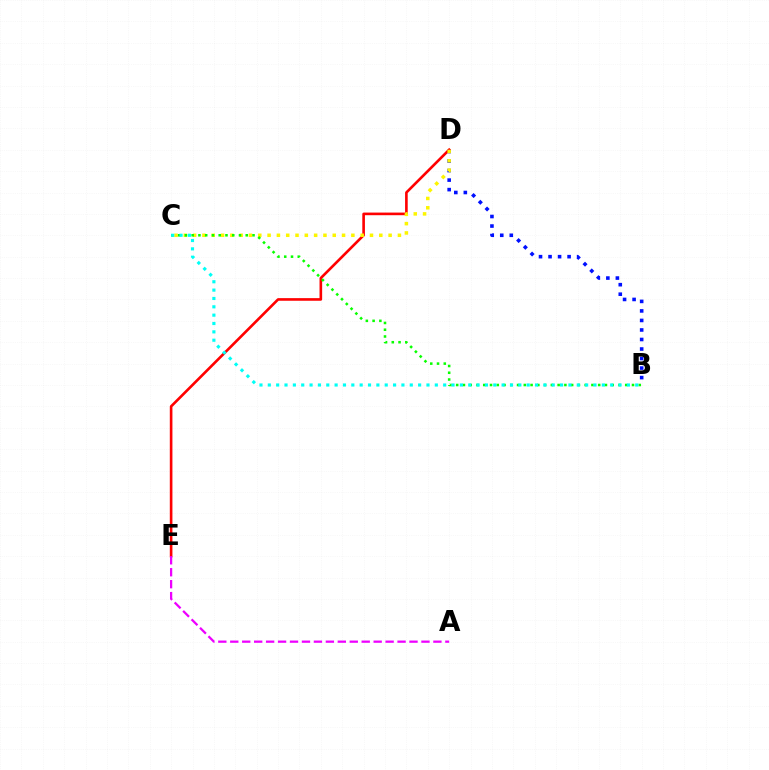{('B', 'D'): [{'color': '#0010ff', 'line_style': 'dotted', 'thickness': 2.59}], ('D', 'E'): [{'color': '#ff0000', 'line_style': 'solid', 'thickness': 1.89}], ('C', 'D'): [{'color': '#fcf500', 'line_style': 'dotted', 'thickness': 2.53}], ('B', 'C'): [{'color': '#08ff00', 'line_style': 'dotted', 'thickness': 1.84}, {'color': '#00fff6', 'line_style': 'dotted', 'thickness': 2.27}], ('A', 'E'): [{'color': '#ee00ff', 'line_style': 'dashed', 'thickness': 1.62}]}